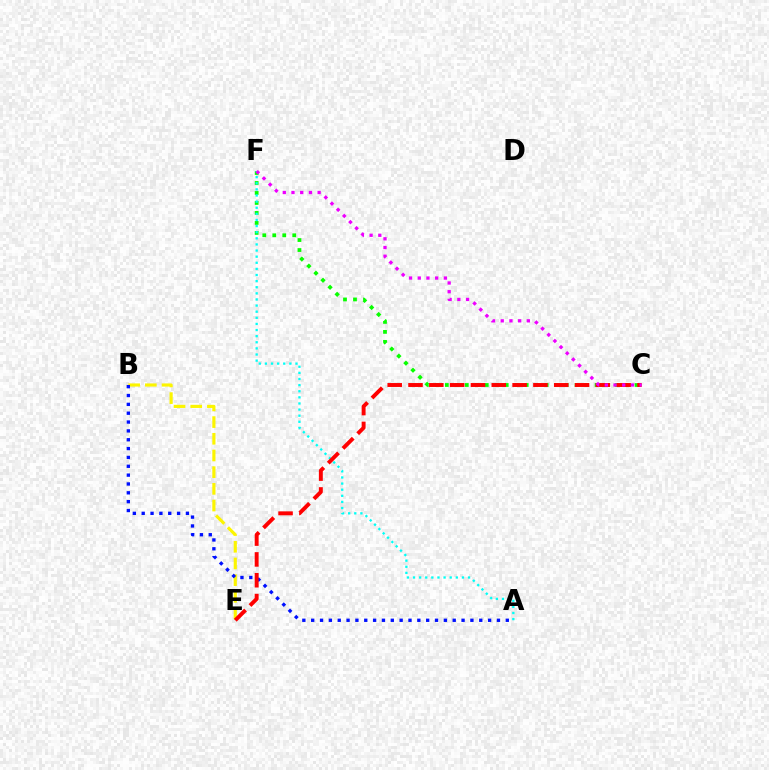{('C', 'F'): [{'color': '#08ff00', 'line_style': 'dotted', 'thickness': 2.71}, {'color': '#ee00ff', 'line_style': 'dotted', 'thickness': 2.37}], ('B', 'E'): [{'color': '#fcf500', 'line_style': 'dashed', 'thickness': 2.27}], ('A', 'B'): [{'color': '#0010ff', 'line_style': 'dotted', 'thickness': 2.4}], ('A', 'F'): [{'color': '#00fff6', 'line_style': 'dotted', 'thickness': 1.66}], ('C', 'E'): [{'color': '#ff0000', 'line_style': 'dashed', 'thickness': 2.83}]}